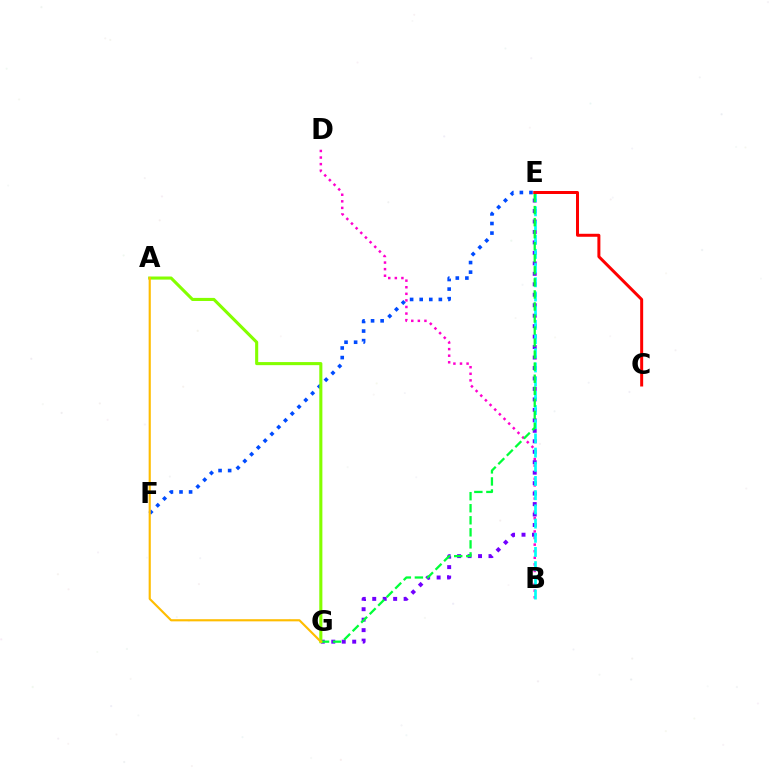{('B', 'D'): [{'color': '#ff00cf', 'line_style': 'dotted', 'thickness': 1.79}], ('E', 'G'): [{'color': '#7200ff', 'line_style': 'dotted', 'thickness': 2.84}, {'color': '#00ff39', 'line_style': 'dashed', 'thickness': 1.64}], ('B', 'E'): [{'color': '#00fff6', 'line_style': 'dashed', 'thickness': 1.93}], ('E', 'F'): [{'color': '#004bff', 'line_style': 'dotted', 'thickness': 2.6}], ('C', 'E'): [{'color': '#ff0000', 'line_style': 'solid', 'thickness': 2.15}], ('A', 'G'): [{'color': '#84ff00', 'line_style': 'solid', 'thickness': 2.22}, {'color': '#ffbd00', 'line_style': 'solid', 'thickness': 1.55}]}